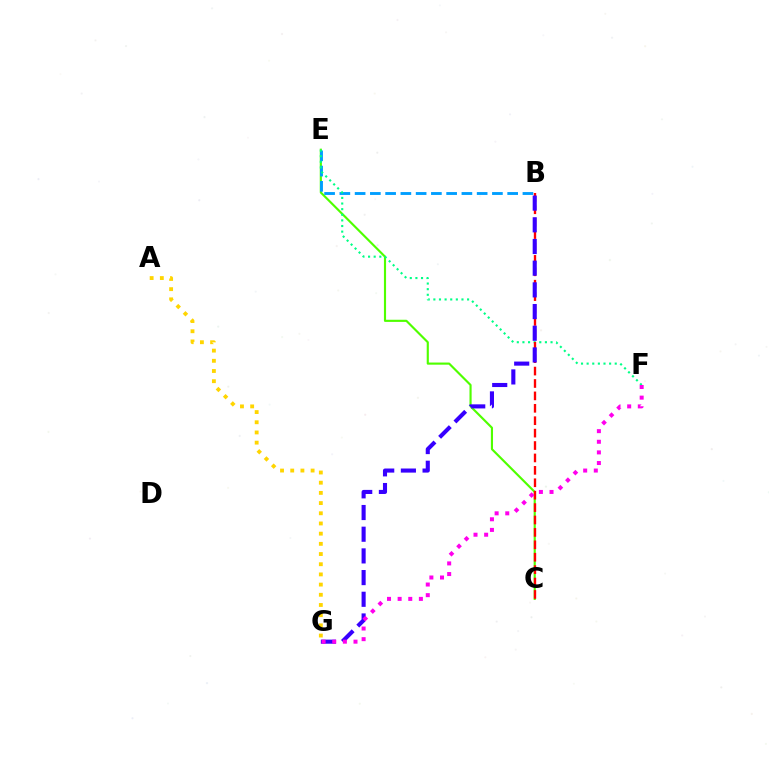{('C', 'E'): [{'color': '#4fff00', 'line_style': 'solid', 'thickness': 1.54}], ('B', 'E'): [{'color': '#009eff', 'line_style': 'dashed', 'thickness': 2.07}], ('E', 'F'): [{'color': '#00ff86', 'line_style': 'dotted', 'thickness': 1.53}], ('B', 'C'): [{'color': '#ff0000', 'line_style': 'dashed', 'thickness': 1.69}], ('B', 'G'): [{'color': '#3700ff', 'line_style': 'dashed', 'thickness': 2.95}], ('F', 'G'): [{'color': '#ff00ed', 'line_style': 'dotted', 'thickness': 2.89}], ('A', 'G'): [{'color': '#ffd500', 'line_style': 'dotted', 'thickness': 2.77}]}